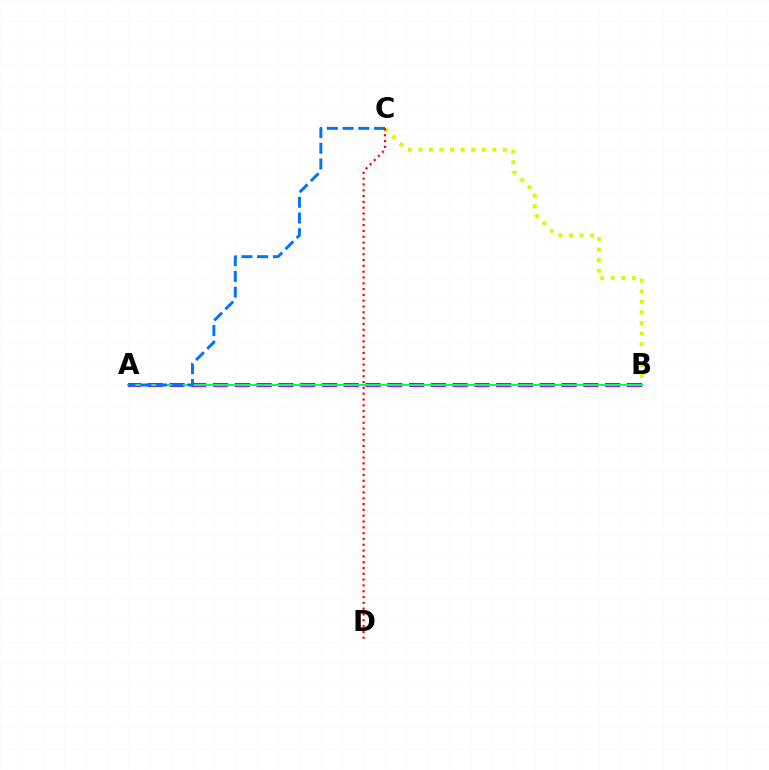{('B', 'C'): [{'color': '#d1ff00', 'line_style': 'dotted', 'thickness': 2.87}], ('A', 'B'): [{'color': '#b900ff', 'line_style': 'dashed', 'thickness': 2.96}, {'color': '#00ff5c', 'line_style': 'solid', 'thickness': 1.52}], ('A', 'C'): [{'color': '#0074ff', 'line_style': 'dashed', 'thickness': 2.14}], ('C', 'D'): [{'color': '#ff0000', 'line_style': 'dotted', 'thickness': 1.58}]}